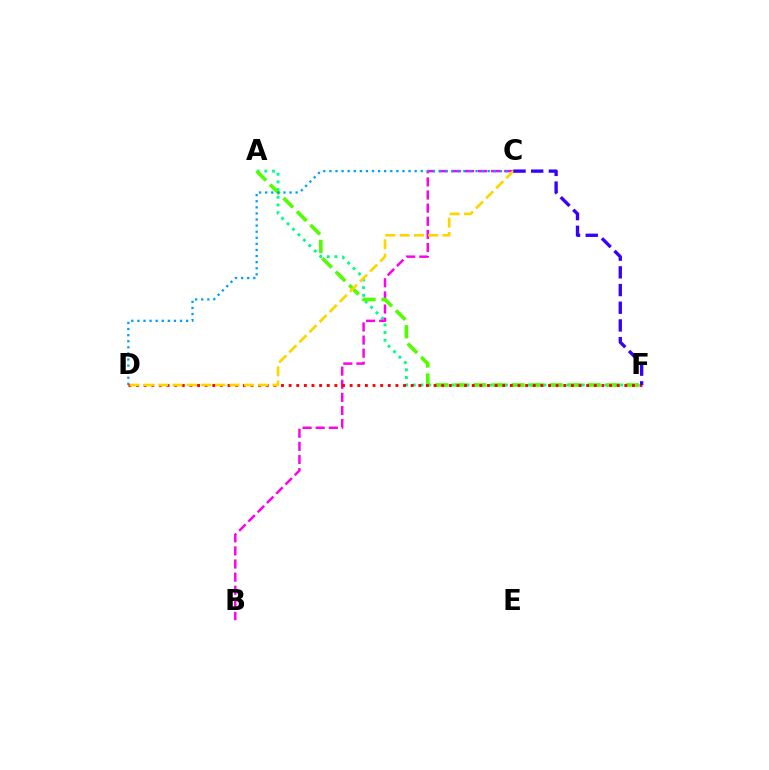{('A', 'F'): [{'color': '#00ff86', 'line_style': 'dotted', 'thickness': 2.09}, {'color': '#4fff00', 'line_style': 'dashed', 'thickness': 2.59}], ('B', 'C'): [{'color': '#ff00ed', 'line_style': 'dashed', 'thickness': 1.78}], ('C', 'D'): [{'color': '#009eff', 'line_style': 'dotted', 'thickness': 1.65}, {'color': '#ffd500', 'line_style': 'dashed', 'thickness': 1.94}], ('D', 'F'): [{'color': '#ff0000', 'line_style': 'dotted', 'thickness': 2.07}], ('C', 'F'): [{'color': '#3700ff', 'line_style': 'dashed', 'thickness': 2.4}]}